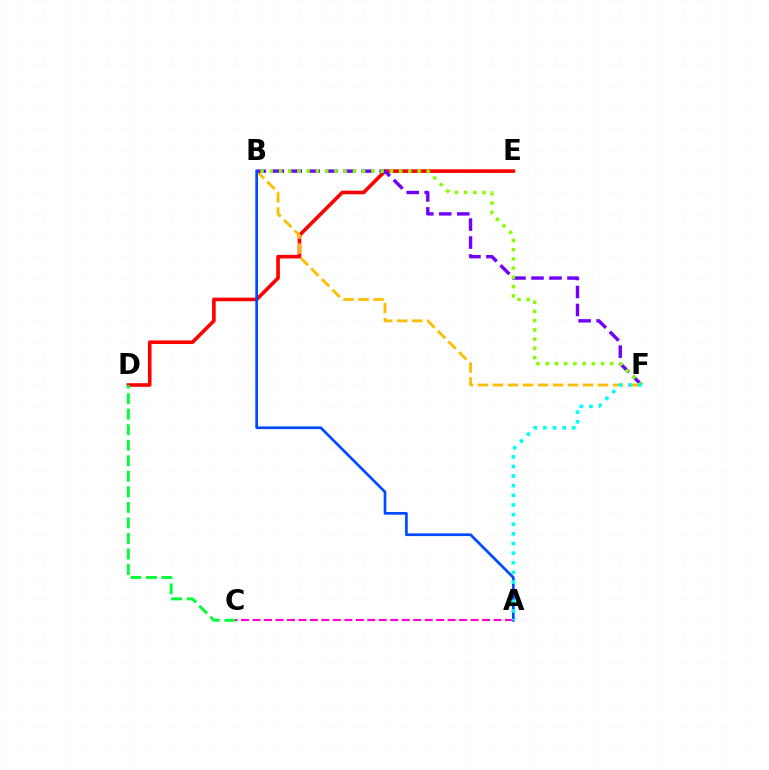{('D', 'E'): [{'color': '#ff0000', 'line_style': 'solid', 'thickness': 2.6}], ('B', 'F'): [{'color': '#ffbd00', 'line_style': 'dashed', 'thickness': 2.04}, {'color': '#7200ff', 'line_style': 'dashed', 'thickness': 2.44}, {'color': '#84ff00', 'line_style': 'dotted', 'thickness': 2.51}], ('A', 'B'): [{'color': '#004bff', 'line_style': 'solid', 'thickness': 1.94}], ('C', 'D'): [{'color': '#00ff39', 'line_style': 'dashed', 'thickness': 2.11}], ('A', 'C'): [{'color': '#ff00cf', 'line_style': 'dashed', 'thickness': 1.56}], ('A', 'F'): [{'color': '#00fff6', 'line_style': 'dotted', 'thickness': 2.62}]}